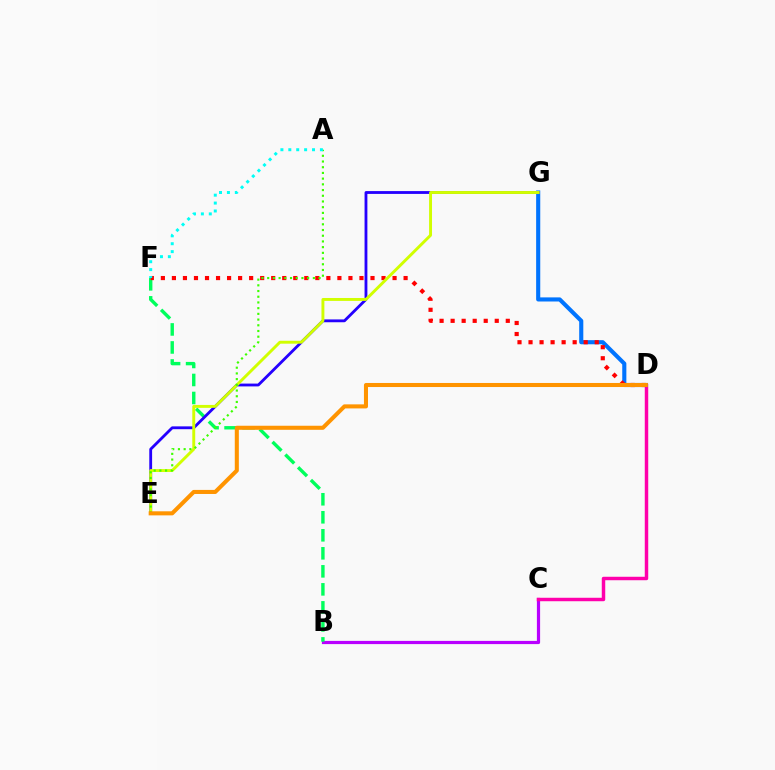{('B', 'C'): [{'color': '#b900ff', 'line_style': 'solid', 'thickness': 2.31}], ('C', 'D'): [{'color': '#ff00ac', 'line_style': 'solid', 'thickness': 2.49}], ('D', 'G'): [{'color': '#0074ff', 'line_style': 'solid', 'thickness': 2.96}], ('B', 'F'): [{'color': '#00ff5c', 'line_style': 'dashed', 'thickness': 2.45}], ('D', 'F'): [{'color': '#ff0000', 'line_style': 'dotted', 'thickness': 3.0}], ('E', 'G'): [{'color': '#2500ff', 'line_style': 'solid', 'thickness': 2.03}, {'color': '#d1ff00', 'line_style': 'solid', 'thickness': 2.1}], ('A', 'E'): [{'color': '#3dff00', 'line_style': 'dotted', 'thickness': 1.55}], ('D', 'E'): [{'color': '#ff9400', 'line_style': 'solid', 'thickness': 2.92}], ('A', 'F'): [{'color': '#00fff6', 'line_style': 'dotted', 'thickness': 2.15}]}